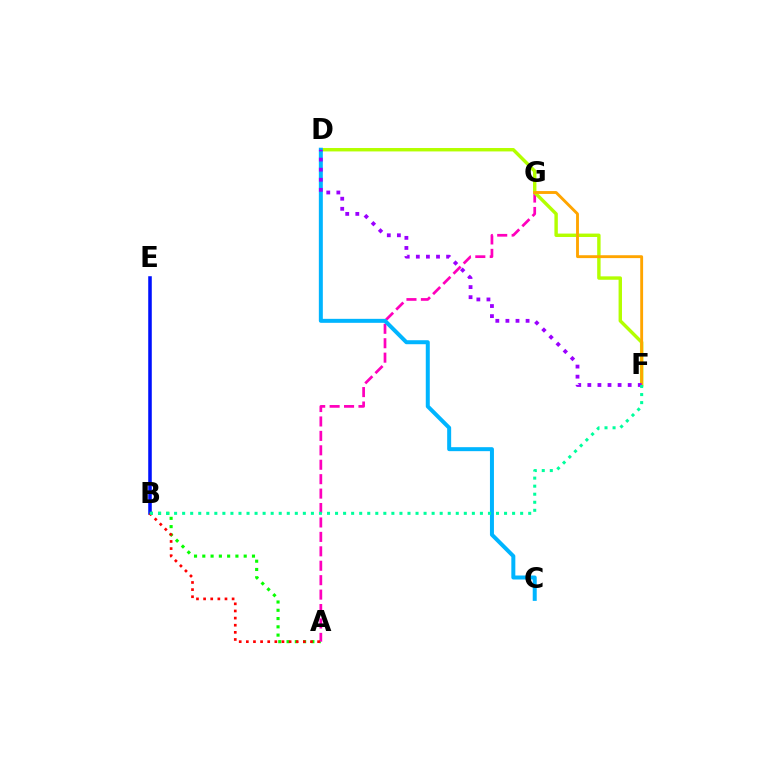{('B', 'E'): [{'color': '#0010ff', 'line_style': 'solid', 'thickness': 2.56}], ('A', 'B'): [{'color': '#08ff00', 'line_style': 'dotted', 'thickness': 2.25}, {'color': '#ff0000', 'line_style': 'dotted', 'thickness': 1.94}], ('A', 'G'): [{'color': '#ff00bd', 'line_style': 'dashed', 'thickness': 1.96}], ('D', 'F'): [{'color': '#b3ff00', 'line_style': 'solid', 'thickness': 2.46}, {'color': '#9b00ff', 'line_style': 'dotted', 'thickness': 2.74}], ('F', 'G'): [{'color': '#ffa500', 'line_style': 'solid', 'thickness': 2.07}], ('C', 'D'): [{'color': '#00b5ff', 'line_style': 'solid', 'thickness': 2.87}], ('B', 'F'): [{'color': '#00ff9d', 'line_style': 'dotted', 'thickness': 2.19}]}